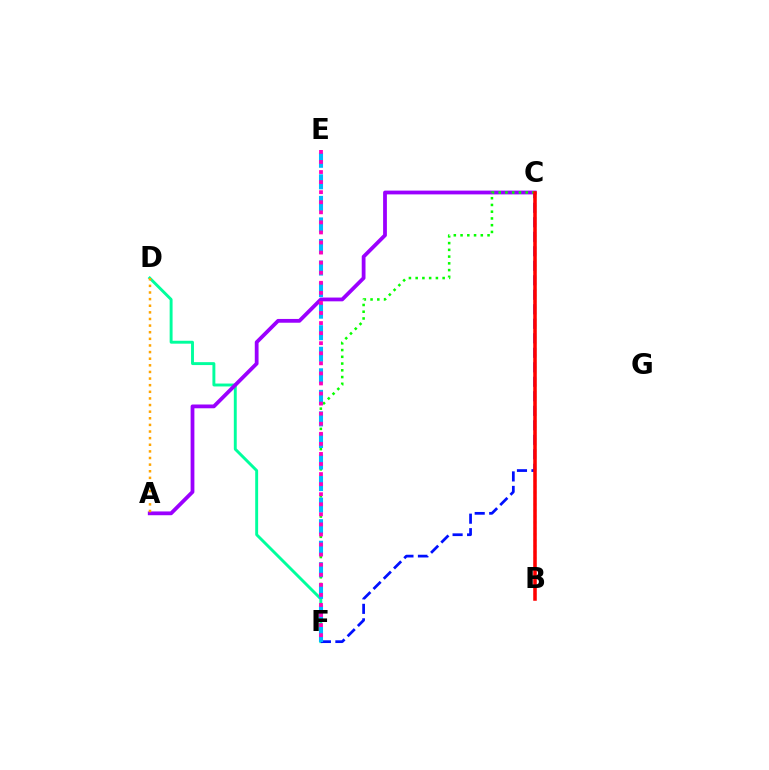{('B', 'C'): [{'color': '#b3ff00', 'line_style': 'dotted', 'thickness': 1.62}, {'color': '#ff0000', 'line_style': 'solid', 'thickness': 2.55}], ('D', 'F'): [{'color': '#00ff9d', 'line_style': 'solid', 'thickness': 2.1}], ('C', 'F'): [{'color': '#0010ff', 'line_style': 'dashed', 'thickness': 1.97}, {'color': '#08ff00', 'line_style': 'dotted', 'thickness': 1.83}], ('A', 'C'): [{'color': '#9b00ff', 'line_style': 'solid', 'thickness': 2.72}], ('E', 'F'): [{'color': '#00b5ff', 'line_style': 'dashed', 'thickness': 2.93}, {'color': '#ff00bd', 'line_style': 'dotted', 'thickness': 2.74}], ('A', 'D'): [{'color': '#ffa500', 'line_style': 'dotted', 'thickness': 1.8}]}